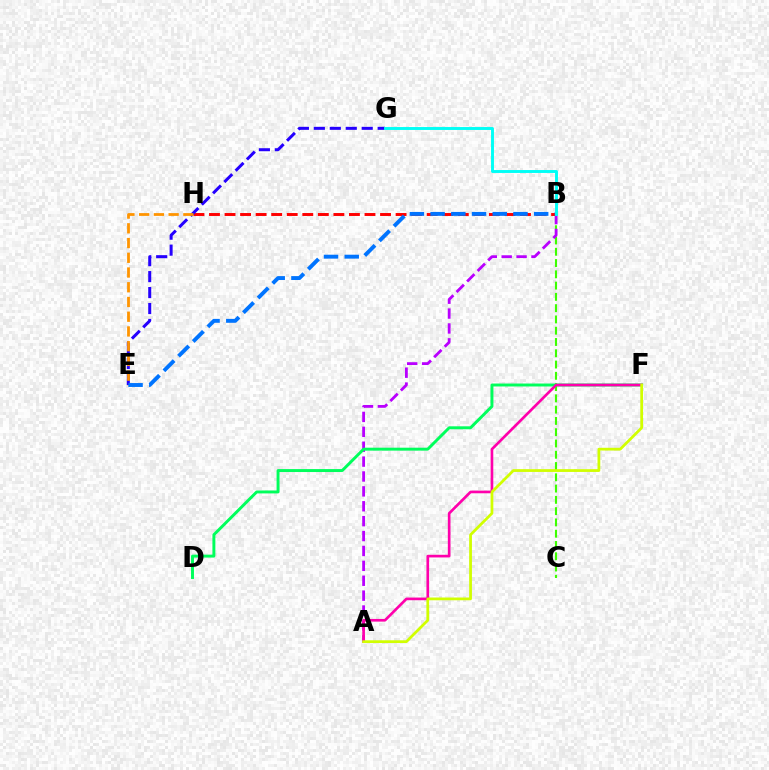{('B', 'C'): [{'color': '#3dff00', 'line_style': 'dashed', 'thickness': 1.53}], ('A', 'B'): [{'color': '#b900ff', 'line_style': 'dashed', 'thickness': 2.02}], ('B', 'H'): [{'color': '#ff0000', 'line_style': 'dashed', 'thickness': 2.11}], ('E', 'G'): [{'color': '#2500ff', 'line_style': 'dashed', 'thickness': 2.17}], ('E', 'H'): [{'color': '#ff9400', 'line_style': 'dashed', 'thickness': 2.0}], ('D', 'F'): [{'color': '#00ff5c', 'line_style': 'solid', 'thickness': 2.12}], ('B', 'E'): [{'color': '#0074ff', 'line_style': 'dashed', 'thickness': 2.81}], ('A', 'F'): [{'color': '#ff00ac', 'line_style': 'solid', 'thickness': 1.92}, {'color': '#d1ff00', 'line_style': 'solid', 'thickness': 1.98}], ('B', 'G'): [{'color': '#00fff6', 'line_style': 'solid', 'thickness': 2.1}]}